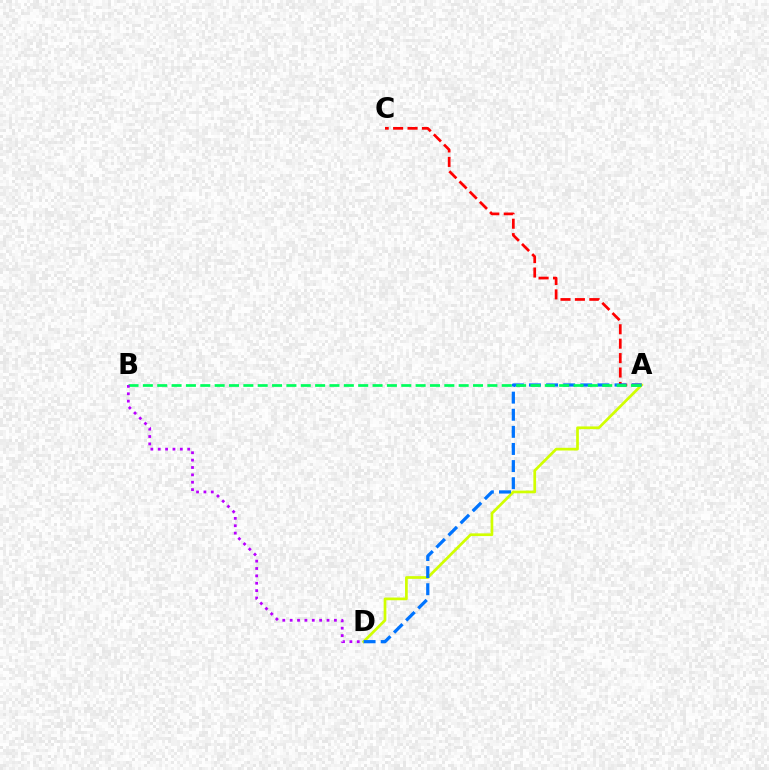{('A', 'C'): [{'color': '#ff0000', 'line_style': 'dashed', 'thickness': 1.96}], ('A', 'D'): [{'color': '#d1ff00', 'line_style': 'solid', 'thickness': 1.95}, {'color': '#0074ff', 'line_style': 'dashed', 'thickness': 2.32}], ('A', 'B'): [{'color': '#00ff5c', 'line_style': 'dashed', 'thickness': 1.95}], ('B', 'D'): [{'color': '#b900ff', 'line_style': 'dotted', 'thickness': 2.0}]}